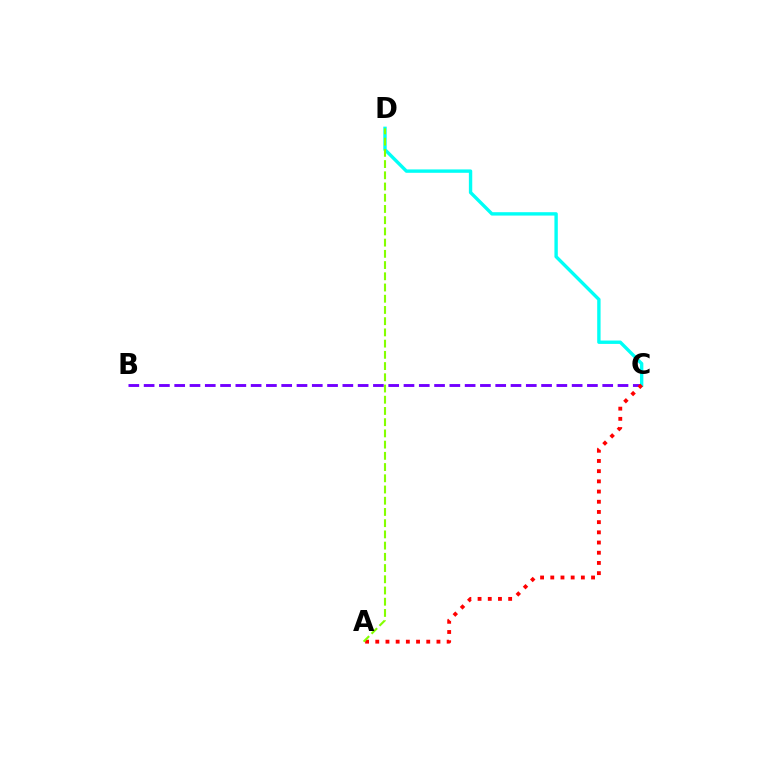{('B', 'C'): [{'color': '#7200ff', 'line_style': 'dashed', 'thickness': 2.08}], ('C', 'D'): [{'color': '#00fff6', 'line_style': 'solid', 'thickness': 2.43}], ('A', 'C'): [{'color': '#ff0000', 'line_style': 'dotted', 'thickness': 2.77}], ('A', 'D'): [{'color': '#84ff00', 'line_style': 'dashed', 'thickness': 1.52}]}